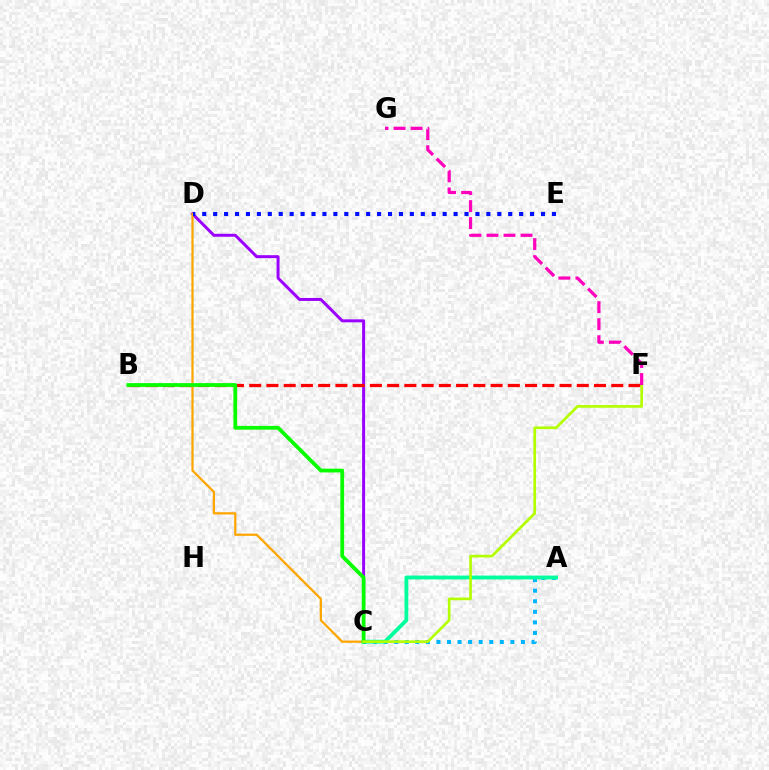{('A', 'C'): [{'color': '#00b5ff', 'line_style': 'dotted', 'thickness': 2.87}, {'color': '#00ff9d', 'line_style': 'solid', 'thickness': 2.76}], ('C', 'D'): [{'color': '#9b00ff', 'line_style': 'solid', 'thickness': 2.14}, {'color': '#ffa500', 'line_style': 'solid', 'thickness': 1.62}], ('B', 'F'): [{'color': '#ff0000', 'line_style': 'dashed', 'thickness': 2.34}], ('D', 'E'): [{'color': '#0010ff', 'line_style': 'dotted', 'thickness': 2.97}], ('B', 'C'): [{'color': '#08ff00', 'line_style': 'solid', 'thickness': 2.72}], ('C', 'F'): [{'color': '#b3ff00', 'line_style': 'solid', 'thickness': 1.92}], ('F', 'G'): [{'color': '#ff00bd', 'line_style': 'dashed', 'thickness': 2.31}]}